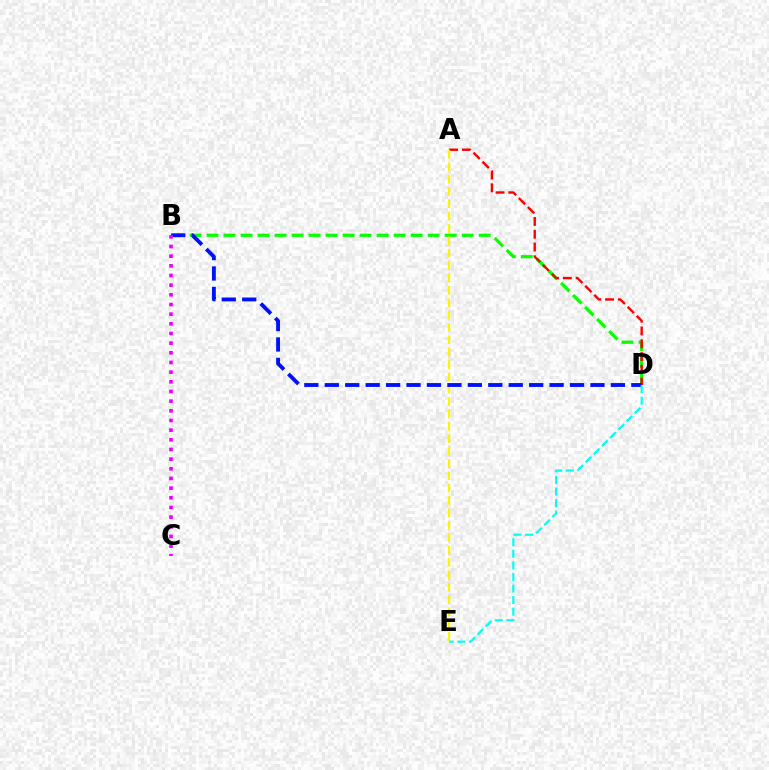{('B', 'D'): [{'color': '#08ff00', 'line_style': 'dashed', 'thickness': 2.31}, {'color': '#0010ff', 'line_style': 'dashed', 'thickness': 2.78}], ('A', 'D'): [{'color': '#ff0000', 'line_style': 'dashed', 'thickness': 1.74}], ('A', 'E'): [{'color': '#fcf500', 'line_style': 'dashed', 'thickness': 1.68}], ('D', 'E'): [{'color': '#00fff6', 'line_style': 'dashed', 'thickness': 1.57}], ('B', 'C'): [{'color': '#ee00ff', 'line_style': 'dotted', 'thickness': 2.63}]}